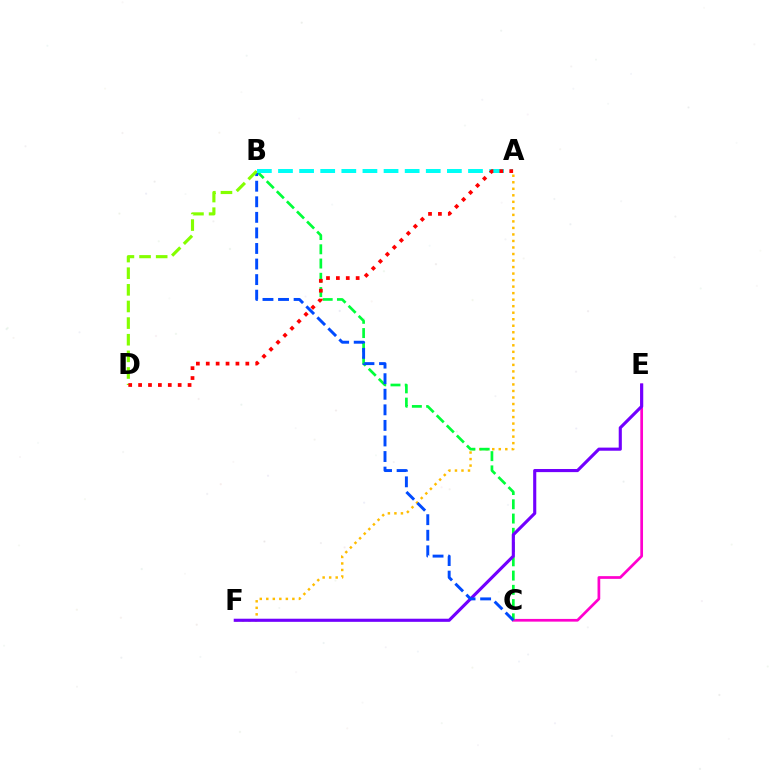{('A', 'F'): [{'color': '#ffbd00', 'line_style': 'dotted', 'thickness': 1.77}], ('C', 'E'): [{'color': '#ff00cf', 'line_style': 'solid', 'thickness': 1.96}], ('B', 'C'): [{'color': '#00ff39', 'line_style': 'dashed', 'thickness': 1.94}, {'color': '#004bff', 'line_style': 'dashed', 'thickness': 2.11}], ('E', 'F'): [{'color': '#7200ff', 'line_style': 'solid', 'thickness': 2.25}], ('B', 'D'): [{'color': '#84ff00', 'line_style': 'dashed', 'thickness': 2.26}], ('A', 'B'): [{'color': '#00fff6', 'line_style': 'dashed', 'thickness': 2.87}], ('A', 'D'): [{'color': '#ff0000', 'line_style': 'dotted', 'thickness': 2.69}]}